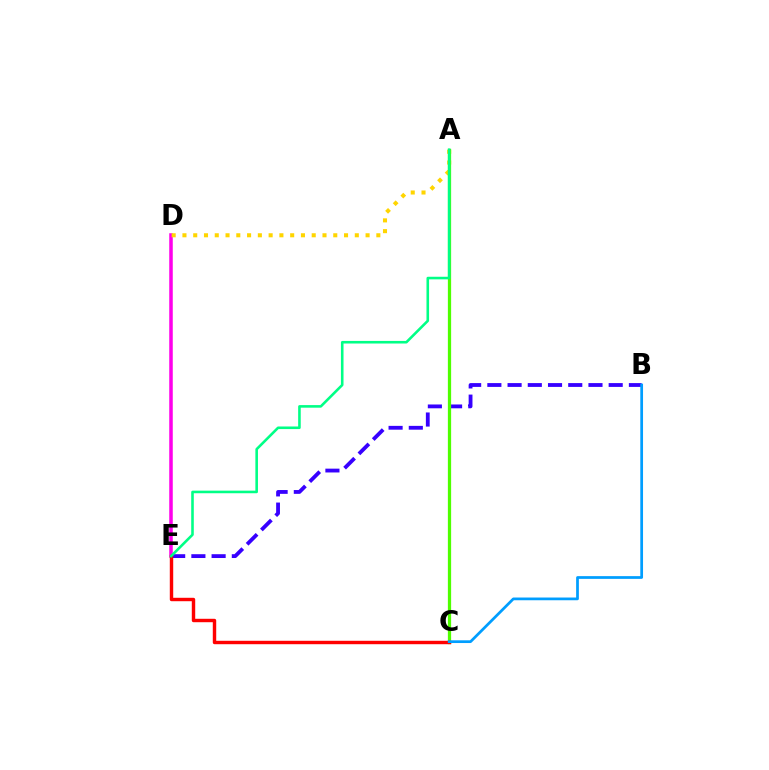{('D', 'E'): [{'color': '#ff00ed', 'line_style': 'solid', 'thickness': 2.54}], ('B', 'E'): [{'color': '#3700ff', 'line_style': 'dashed', 'thickness': 2.75}], ('A', 'D'): [{'color': '#ffd500', 'line_style': 'dotted', 'thickness': 2.93}], ('A', 'C'): [{'color': '#4fff00', 'line_style': 'solid', 'thickness': 2.35}], ('C', 'E'): [{'color': '#ff0000', 'line_style': 'solid', 'thickness': 2.46}], ('B', 'C'): [{'color': '#009eff', 'line_style': 'solid', 'thickness': 1.97}], ('A', 'E'): [{'color': '#00ff86', 'line_style': 'solid', 'thickness': 1.86}]}